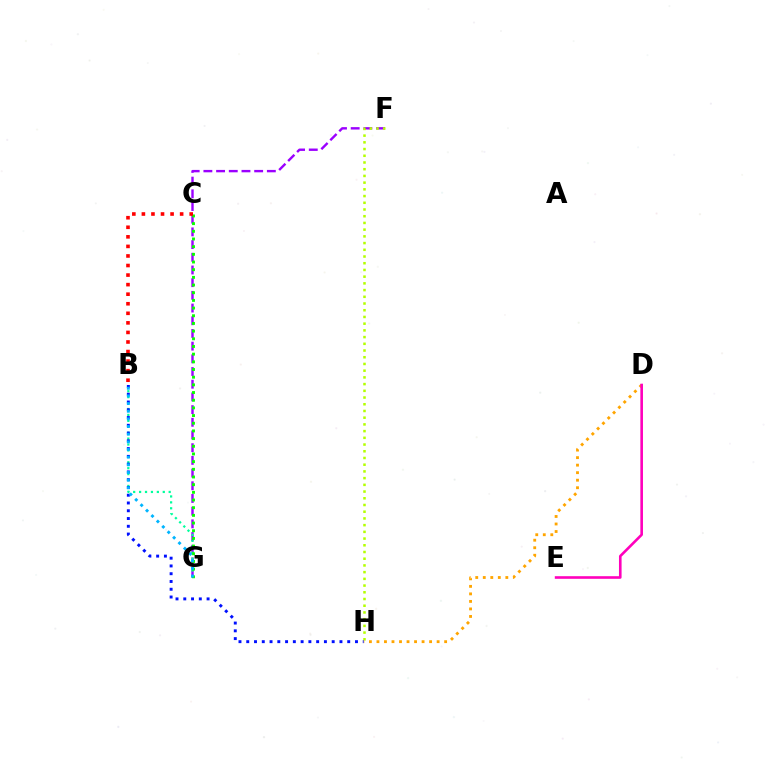{('F', 'G'): [{'color': '#9b00ff', 'line_style': 'dashed', 'thickness': 1.72}], ('B', 'G'): [{'color': '#00ff9d', 'line_style': 'dotted', 'thickness': 1.61}, {'color': '#00b5ff', 'line_style': 'dotted', 'thickness': 2.08}], ('C', 'G'): [{'color': '#08ff00', 'line_style': 'dotted', 'thickness': 2.09}], ('F', 'H'): [{'color': '#b3ff00', 'line_style': 'dotted', 'thickness': 1.82}], ('B', 'C'): [{'color': '#ff0000', 'line_style': 'dotted', 'thickness': 2.6}], ('D', 'H'): [{'color': '#ffa500', 'line_style': 'dotted', 'thickness': 2.04}], ('B', 'H'): [{'color': '#0010ff', 'line_style': 'dotted', 'thickness': 2.11}], ('D', 'E'): [{'color': '#ff00bd', 'line_style': 'solid', 'thickness': 1.88}]}